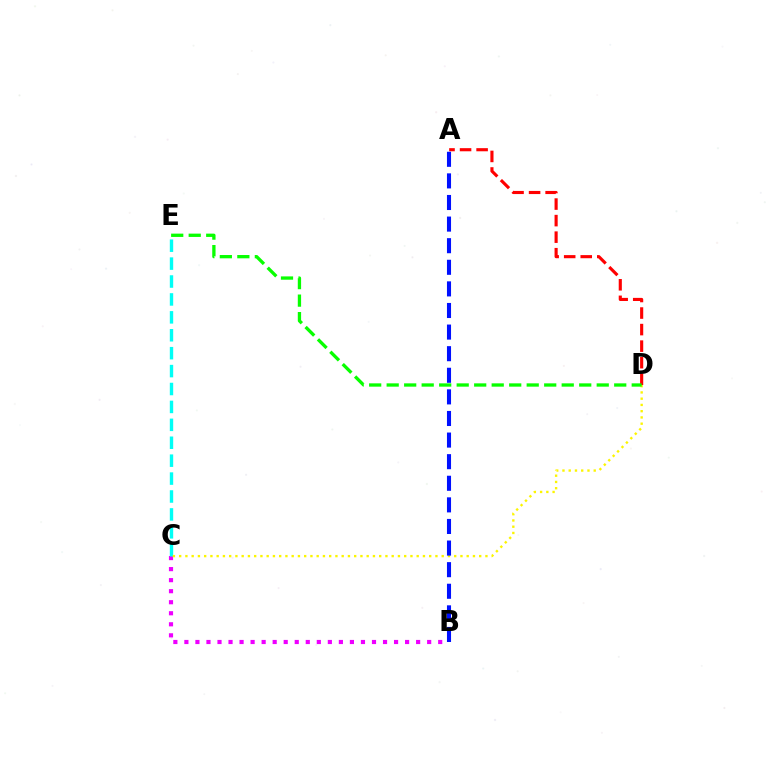{('B', 'C'): [{'color': '#ee00ff', 'line_style': 'dotted', 'thickness': 3.0}], ('C', 'E'): [{'color': '#00fff6', 'line_style': 'dashed', 'thickness': 2.43}], ('A', 'D'): [{'color': '#ff0000', 'line_style': 'dashed', 'thickness': 2.25}], ('C', 'D'): [{'color': '#fcf500', 'line_style': 'dotted', 'thickness': 1.7}], ('D', 'E'): [{'color': '#08ff00', 'line_style': 'dashed', 'thickness': 2.38}], ('A', 'B'): [{'color': '#0010ff', 'line_style': 'dashed', 'thickness': 2.93}]}